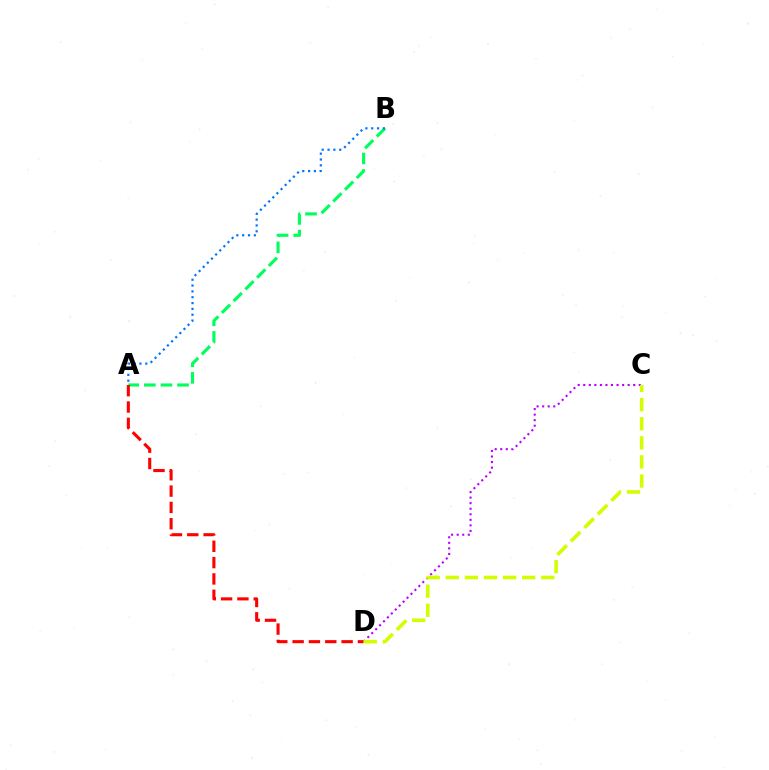{('A', 'B'): [{'color': '#00ff5c', 'line_style': 'dashed', 'thickness': 2.25}, {'color': '#0074ff', 'line_style': 'dotted', 'thickness': 1.59}], ('C', 'D'): [{'color': '#b900ff', 'line_style': 'dotted', 'thickness': 1.51}, {'color': '#d1ff00', 'line_style': 'dashed', 'thickness': 2.59}], ('A', 'D'): [{'color': '#ff0000', 'line_style': 'dashed', 'thickness': 2.22}]}